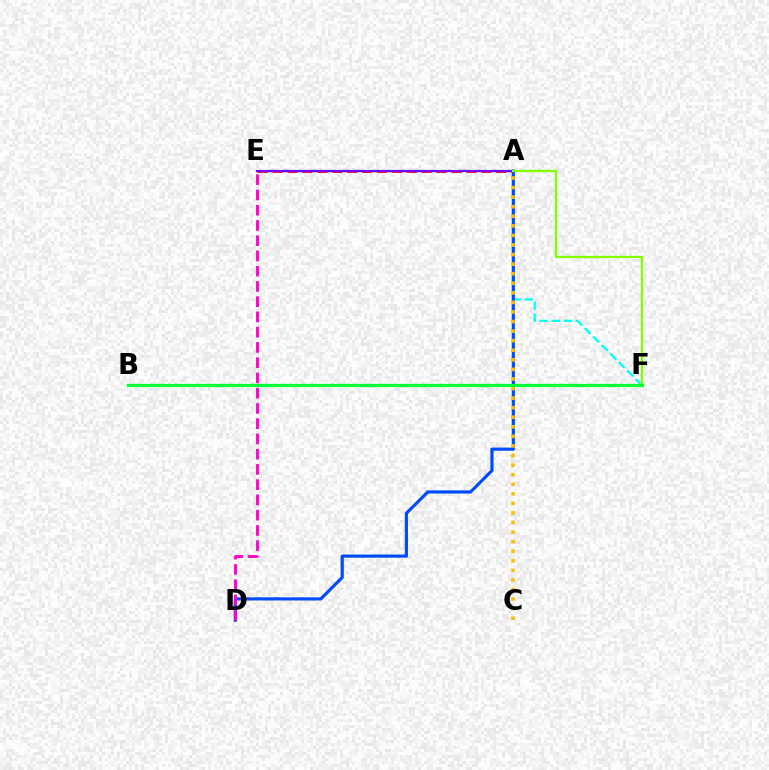{('A', 'F'): [{'color': '#00fff6', 'line_style': 'dashed', 'thickness': 1.64}, {'color': '#84ff00', 'line_style': 'solid', 'thickness': 1.68}], ('A', 'E'): [{'color': '#ff0000', 'line_style': 'dashed', 'thickness': 2.03}, {'color': '#7200ff', 'line_style': 'solid', 'thickness': 1.59}], ('A', 'D'): [{'color': '#004bff', 'line_style': 'solid', 'thickness': 2.28}], ('D', 'E'): [{'color': '#ff00cf', 'line_style': 'dashed', 'thickness': 2.07}], ('A', 'C'): [{'color': '#ffbd00', 'line_style': 'dotted', 'thickness': 2.6}], ('B', 'F'): [{'color': '#00ff39', 'line_style': 'solid', 'thickness': 2.37}]}